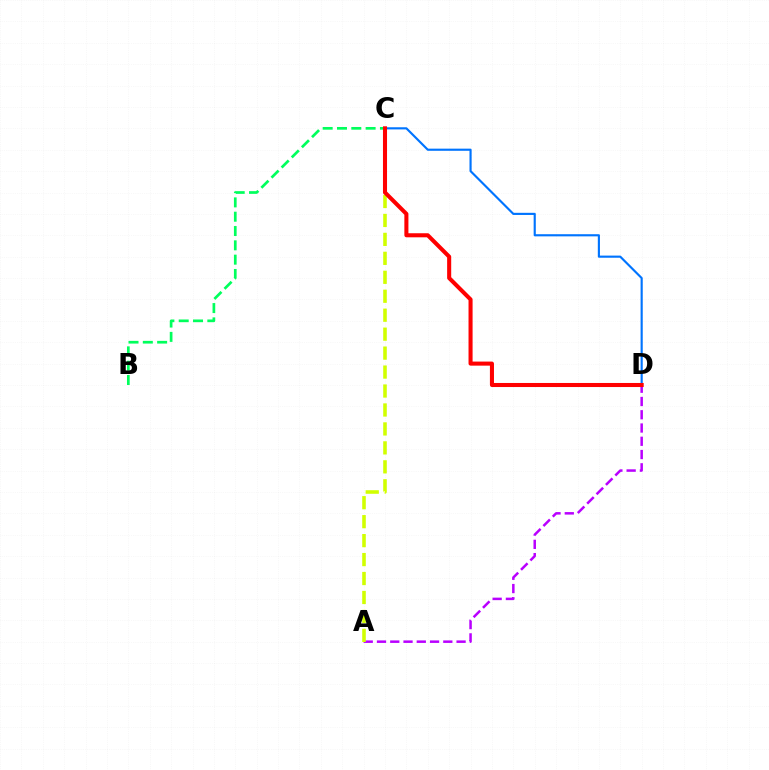{('A', 'D'): [{'color': '#b900ff', 'line_style': 'dashed', 'thickness': 1.8}], ('B', 'C'): [{'color': '#00ff5c', 'line_style': 'dashed', 'thickness': 1.94}], ('A', 'C'): [{'color': '#d1ff00', 'line_style': 'dashed', 'thickness': 2.57}], ('C', 'D'): [{'color': '#0074ff', 'line_style': 'solid', 'thickness': 1.54}, {'color': '#ff0000', 'line_style': 'solid', 'thickness': 2.92}]}